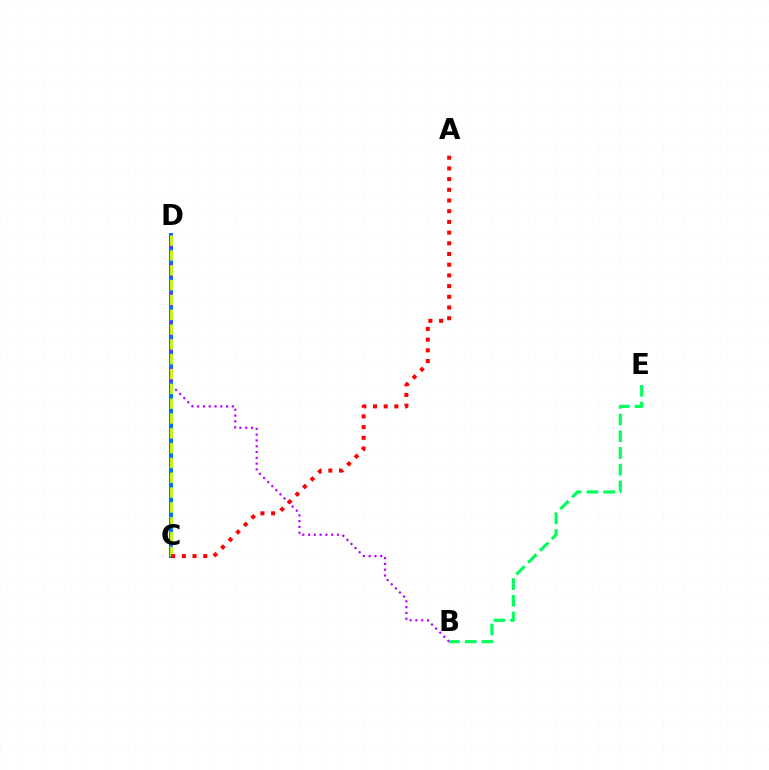{('C', 'D'): [{'color': '#0074ff', 'line_style': 'solid', 'thickness': 2.89}, {'color': '#d1ff00', 'line_style': 'dashed', 'thickness': 2.01}], ('B', 'D'): [{'color': '#b900ff', 'line_style': 'dotted', 'thickness': 1.57}], ('A', 'C'): [{'color': '#ff0000', 'line_style': 'dotted', 'thickness': 2.91}], ('B', 'E'): [{'color': '#00ff5c', 'line_style': 'dashed', 'thickness': 2.27}]}